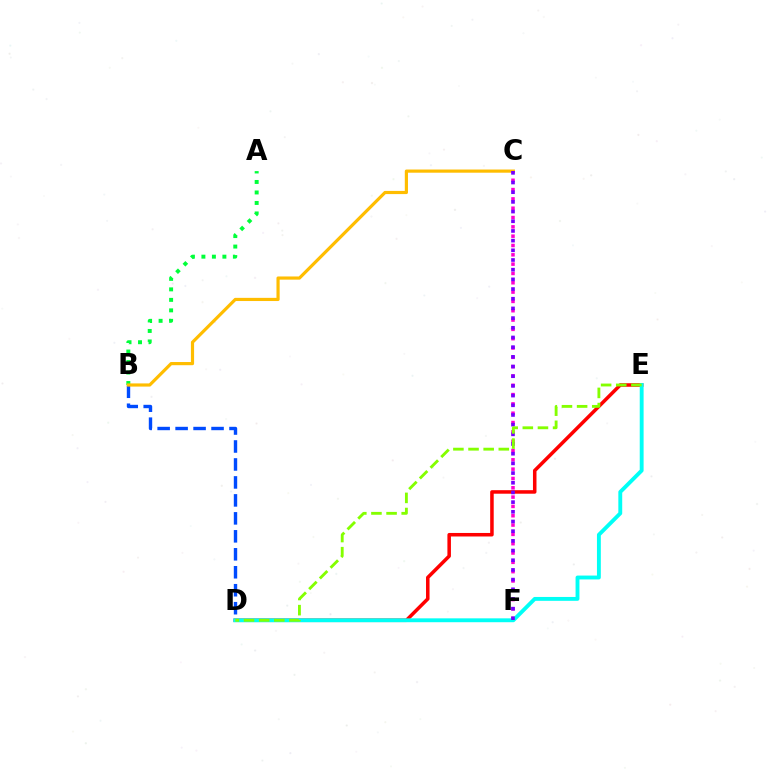{('B', 'D'): [{'color': '#004bff', 'line_style': 'dashed', 'thickness': 2.44}], ('A', 'B'): [{'color': '#00ff39', 'line_style': 'dotted', 'thickness': 2.85}], ('B', 'C'): [{'color': '#ffbd00', 'line_style': 'solid', 'thickness': 2.29}], ('C', 'F'): [{'color': '#ff00cf', 'line_style': 'dotted', 'thickness': 2.53}, {'color': '#7200ff', 'line_style': 'dotted', 'thickness': 2.63}], ('D', 'E'): [{'color': '#ff0000', 'line_style': 'solid', 'thickness': 2.54}, {'color': '#00fff6', 'line_style': 'solid', 'thickness': 2.79}, {'color': '#84ff00', 'line_style': 'dashed', 'thickness': 2.06}]}